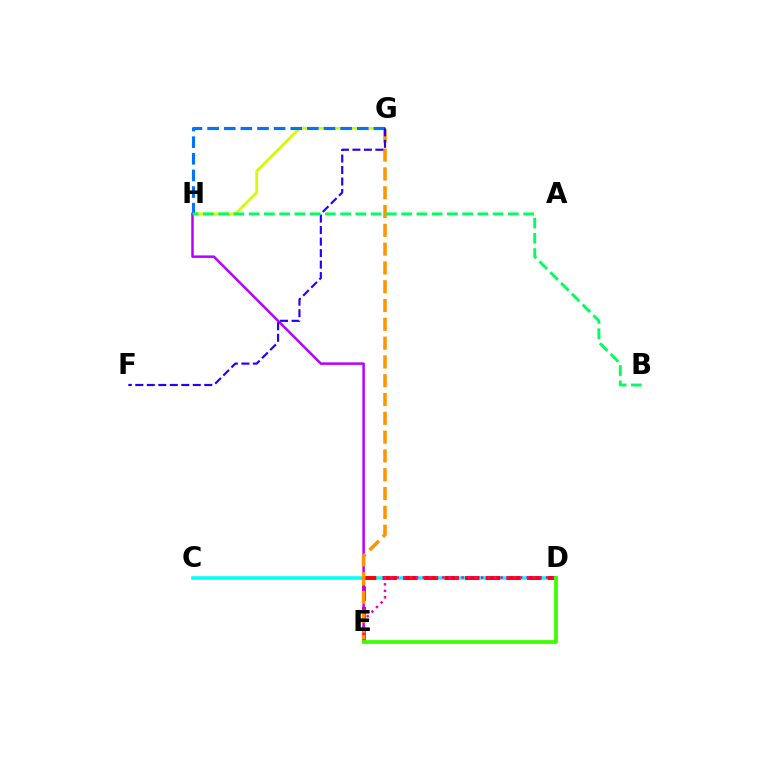{('C', 'D'): [{'color': '#00fff6', 'line_style': 'solid', 'thickness': 2.54}], ('G', 'H'): [{'color': '#d1ff00', 'line_style': 'solid', 'thickness': 2.01}, {'color': '#0074ff', 'line_style': 'dashed', 'thickness': 2.26}], ('D', 'E'): [{'color': '#ff0000', 'line_style': 'dashed', 'thickness': 2.8}, {'color': '#ff00ac', 'line_style': 'dotted', 'thickness': 1.77}, {'color': '#3dff00', 'line_style': 'solid', 'thickness': 2.71}], ('E', 'H'): [{'color': '#b900ff', 'line_style': 'solid', 'thickness': 1.8}], ('E', 'G'): [{'color': '#ff9400', 'line_style': 'dashed', 'thickness': 2.55}], ('F', 'G'): [{'color': '#2500ff', 'line_style': 'dashed', 'thickness': 1.56}], ('B', 'H'): [{'color': '#00ff5c', 'line_style': 'dashed', 'thickness': 2.07}]}